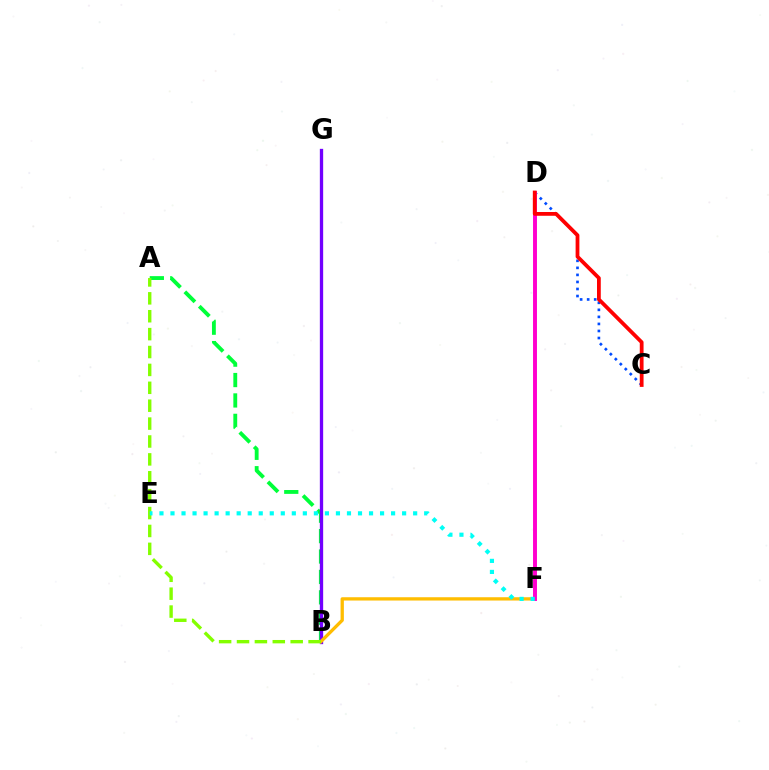{('A', 'B'): [{'color': '#00ff39', 'line_style': 'dashed', 'thickness': 2.77}, {'color': '#84ff00', 'line_style': 'dashed', 'thickness': 2.43}], ('B', 'G'): [{'color': '#7200ff', 'line_style': 'solid', 'thickness': 2.39}], ('B', 'F'): [{'color': '#ffbd00', 'line_style': 'solid', 'thickness': 2.37}], ('C', 'D'): [{'color': '#004bff', 'line_style': 'dotted', 'thickness': 1.91}, {'color': '#ff0000', 'line_style': 'solid', 'thickness': 2.72}], ('D', 'F'): [{'color': '#ff00cf', 'line_style': 'solid', 'thickness': 2.83}], ('E', 'F'): [{'color': '#00fff6', 'line_style': 'dotted', 'thickness': 3.0}]}